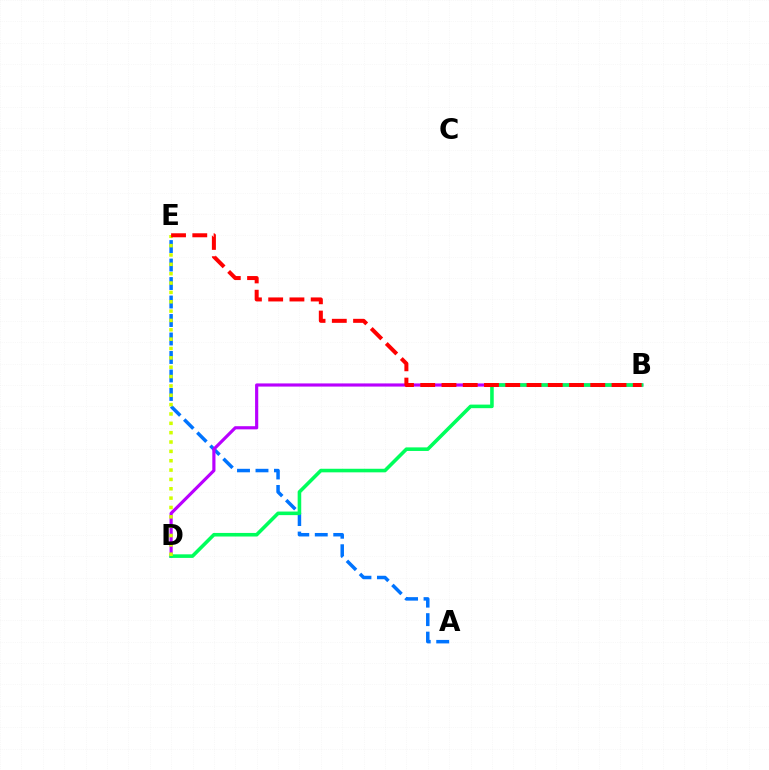{('A', 'E'): [{'color': '#0074ff', 'line_style': 'dashed', 'thickness': 2.51}], ('B', 'D'): [{'color': '#b900ff', 'line_style': 'solid', 'thickness': 2.27}, {'color': '#00ff5c', 'line_style': 'solid', 'thickness': 2.58}], ('D', 'E'): [{'color': '#d1ff00', 'line_style': 'dotted', 'thickness': 2.54}], ('B', 'E'): [{'color': '#ff0000', 'line_style': 'dashed', 'thickness': 2.89}]}